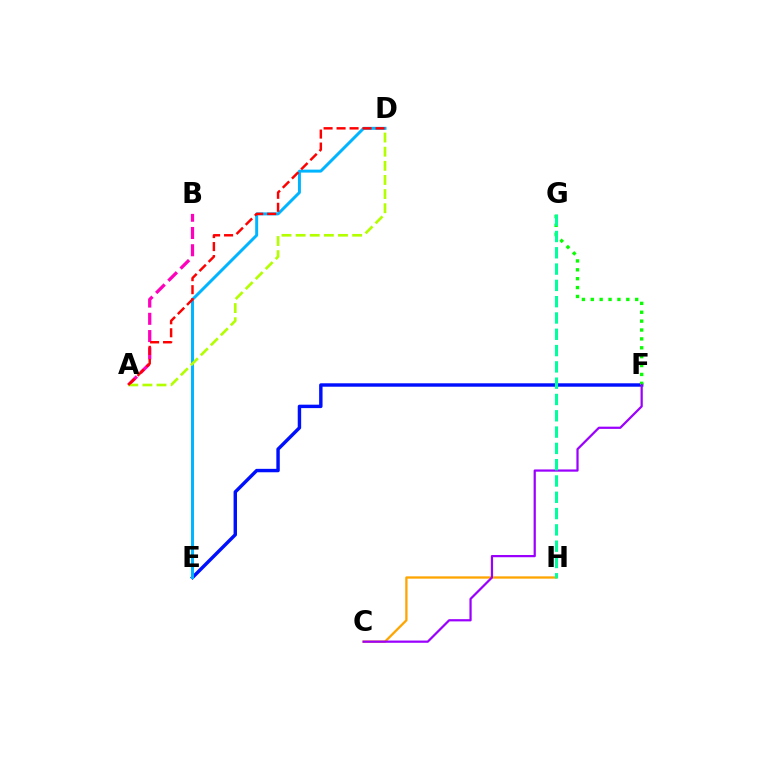{('C', 'H'): [{'color': '#ffa500', 'line_style': 'solid', 'thickness': 1.65}], ('A', 'B'): [{'color': '#ff00bd', 'line_style': 'dashed', 'thickness': 2.34}], ('E', 'F'): [{'color': '#0010ff', 'line_style': 'solid', 'thickness': 2.46}], ('D', 'E'): [{'color': '#00b5ff', 'line_style': 'solid', 'thickness': 2.13}], ('A', 'D'): [{'color': '#b3ff00', 'line_style': 'dashed', 'thickness': 1.92}, {'color': '#ff0000', 'line_style': 'dashed', 'thickness': 1.76}], ('F', 'G'): [{'color': '#08ff00', 'line_style': 'dotted', 'thickness': 2.41}], ('C', 'F'): [{'color': '#9b00ff', 'line_style': 'solid', 'thickness': 1.61}], ('G', 'H'): [{'color': '#00ff9d', 'line_style': 'dashed', 'thickness': 2.21}]}